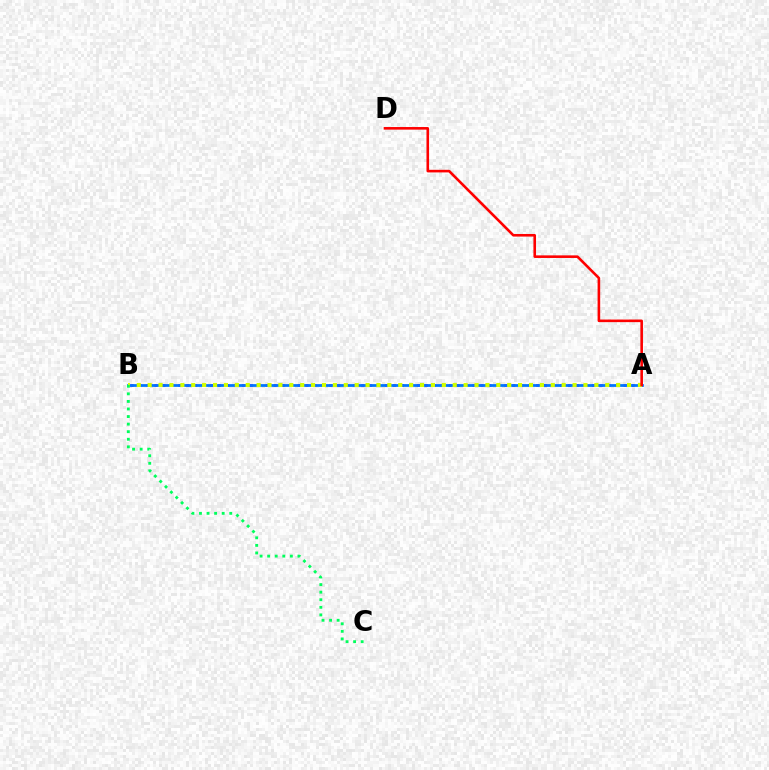{('A', 'B'): [{'color': '#b900ff', 'line_style': 'dotted', 'thickness': 2.16}, {'color': '#0074ff', 'line_style': 'solid', 'thickness': 1.98}, {'color': '#d1ff00', 'line_style': 'dotted', 'thickness': 2.96}], ('B', 'C'): [{'color': '#00ff5c', 'line_style': 'dotted', 'thickness': 2.06}], ('A', 'D'): [{'color': '#ff0000', 'line_style': 'solid', 'thickness': 1.87}]}